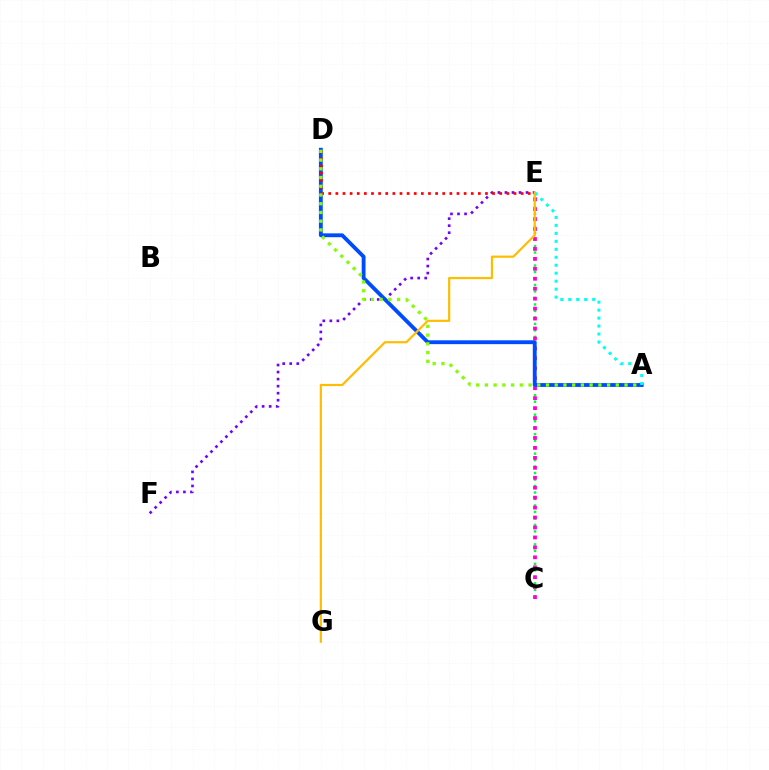{('C', 'E'): [{'color': '#00ff39', 'line_style': 'dotted', 'thickness': 1.76}, {'color': '#ff00cf', 'line_style': 'dotted', 'thickness': 2.7}], ('E', 'F'): [{'color': '#7200ff', 'line_style': 'dotted', 'thickness': 1.91}], ('A', 'D'): [{'color': '#004bff', 'line_style': 'solid', 'thickness': 2.77}, {'color': '#84ff00', 'line_style': 'dotted', 'thickness': 2.37}], ('D', 'E'): [{'color': '#ff0000', 'line_style': 'dotted', 'thickness': 1.94}], ('A', 'E'): [{'color': '#00fff6', 'line_style': 'dotted', 'thickness': 2.17}], ('E', 'G'): [{'color': '#ffbd00', 'line_style': 'solid', 'thickness': 1.58}]}